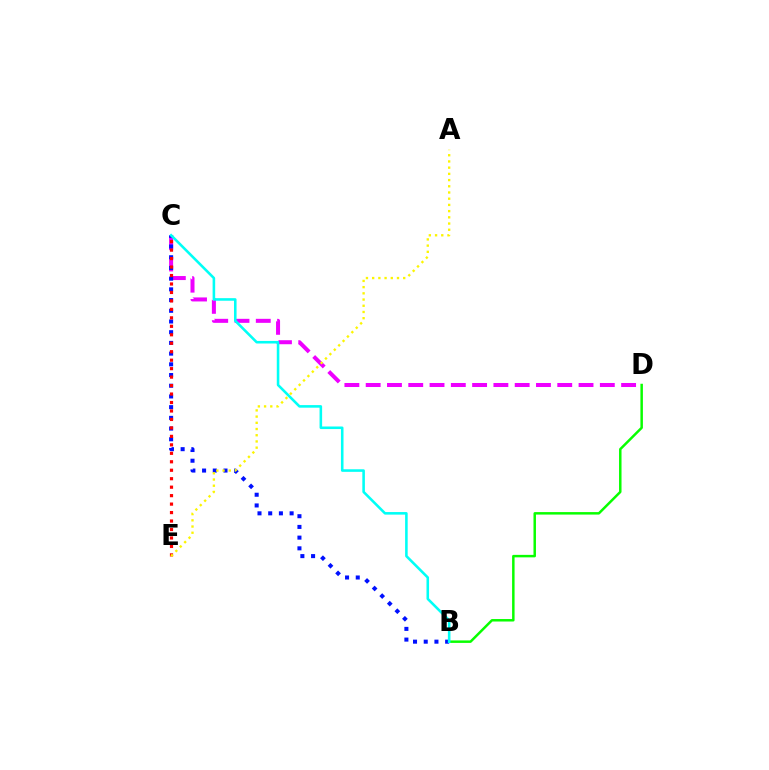{('C', 'D'): [{'color': '#ee00ff', 'line_style': 'dashed', 'thickness': 2.89}], ('B', 'C'): [{'color': '#0010ff', 'line_style': 'dotted', 'thickness': 2.91}, {'color': '#00fff6', 'line_style': 'solid', 'thickness': 1.85}], ('C', 'E'): [{'color': '#ff0000', 'line_style': 'dotted', 'thickness': 2.3}], ('B', 'D'): [{'color': '#08ff00', 'line_style': 'solid', 'thickness': 1.79}], ('A', 'E'): [{'color': '#fcf500', 'line_style': 'dotted', 'thickness': 1.69}]}